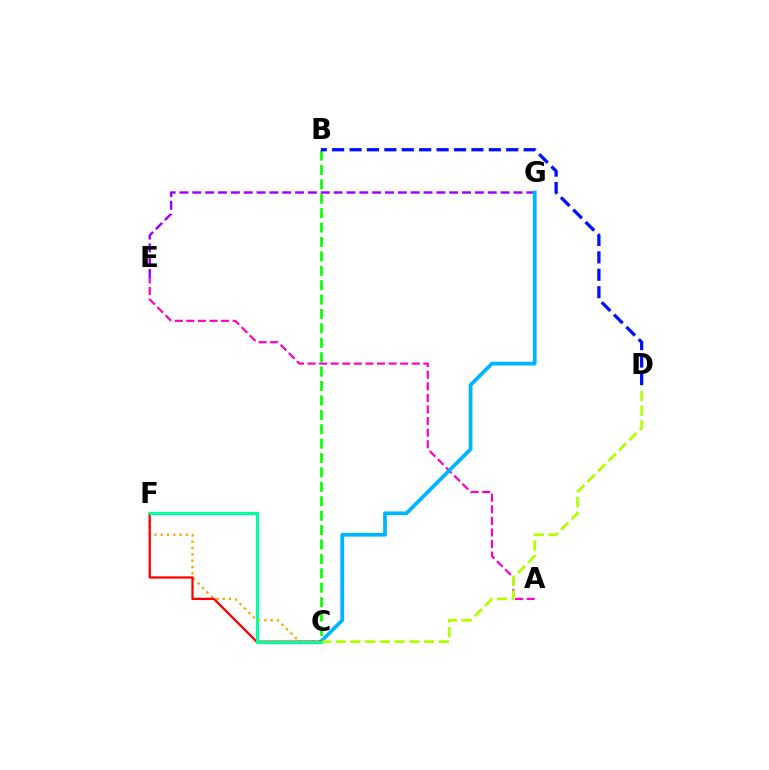{('C', 'F'): [{'color': '#ffa500', 'line_style': 'dotted', 'thickness': 1.72}, {'color': '#ff0000', 'line_style': 'solid', 'thickness': 1.64}, {'color': '#00ff9d', 'line_style': 'solid', 'thickness': 2.31}], ('B', 'C'): [{'color': '#08ff00', 'line_style': 'dashed', 'thickness': 1.96}], ('E', 'G'): [{'color': '#9b00ff', 'line_style': 'dashed', 'thickness': 1.75}], ('B', 'D'): [{'color': '#0010ff', 'line_style': 'dashed', 'thickness': 2.37}], ('A', 'E'): [{'color': '#ff00bd', 'line_style': 'dashed', 'thickness': 1.57}], ('C', 'G'): [{'color': '#00b5ff', 'line_style': 'solid', 'thickness': 2.7}], ('C', 'D'): [{'color': '#b3ff00', 'line_style': 'dashed', 'thickness': 2.0}]}